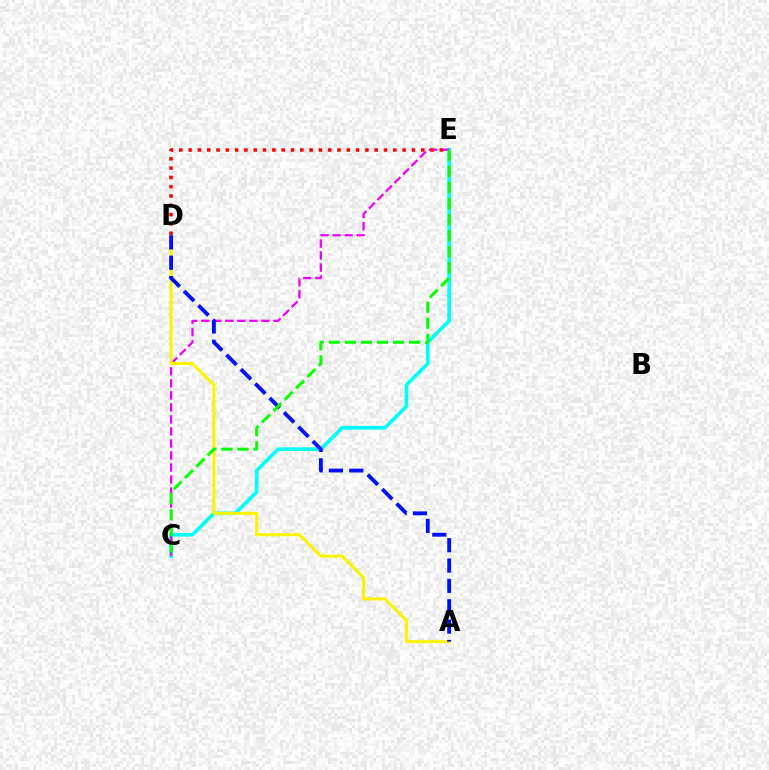{('C', 'E'): [{'color': '#00fff6', 'line_style': 'solid', 'thickness': 2.64}, {'color': '#ee00ff', 'line_style': 'dashed', 'thickness': 1.63}, {'color': '#08ff00', 'line_style': 'dashed', 'thickness': 2.18}], ('A', 'D'): [{'color': '#fcf500', 'line_style': 'solid', 'thickness': 2.21}, {'color': '#0010ff', 'line_style': 'dashed', 'thickness': 2.76}], ('D', 'E'): [{'color': '#ff0000', 'line_style': 'dotted', 'thickness': 2.53}]}